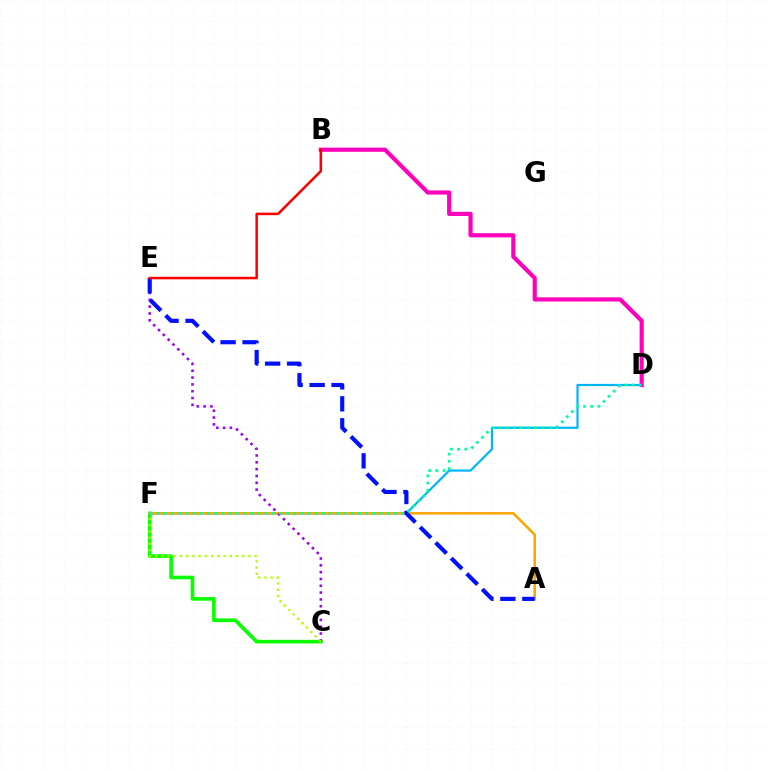{('C', 'F'): [{'color': '#08ff00', 'line_style': 'solid', 'thickness': 2.62}, {'color': '#b3ff00', 'line_style': 'dotted', 'thickness': 1.69}], ('D', 'F'): [{'color': '#00b5ff', 'line_style': 'solid', 'thickness': 1.58}, {'color': '#00ff9d', 'line_style': 'dotted', 'thickness': 1.95}], ('A', 'F'): [{'color': '#ffa500', 'line_style': 'solid', 'thickness': 1.84}], ('C', 'E'): [{'color': '#9b00ff', 'line_style': 'dotted', 'thickness': 1.85}], ('B', 'D'): [{'color': '#ff00bd', 'line_style': 'solid', 'thickness': 3.0}], ('A', 'E'): [{'color': '#0010ff', 'line_style': 'dashed', 'thickness': 2.98}], ('B', 'E'): [{'color': '#ff0000', 'line_style': 'solid', 'thickness': 1.83}]}